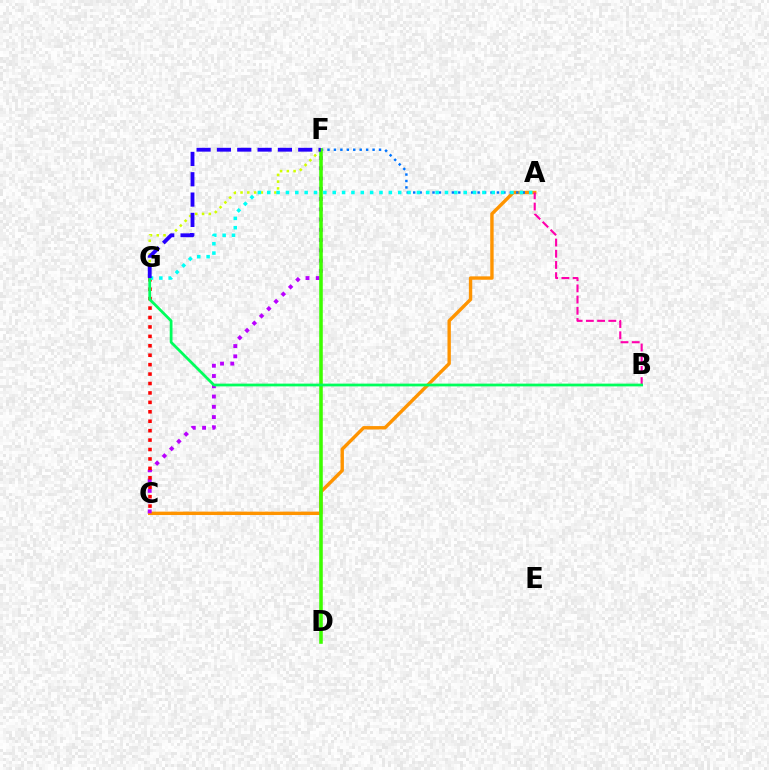{('A', 'C'): [{'color': '#ff9400', 'line_style': 'solid', 'thickness': 2.44}], ('A', 'F'): [{'color': '#0074ff', 'line_style': 'dotted', 'thickness': 1.75}], ('C', 'F'): [{'color': '#b900ff', 'line_style': 'dotted', 'thickness': 2.79}], ('C', 'G'): [{'color': '#ff0000', 'line_style': 'dotted', 'thickness': 2.56}], ('A', 'B'): [{'color': '#ff00ac', 'line_style': 'dashed', 'thickness': 1.52}], ('F', 'G'): [{'color': '#d1ff00', 'line_style': 'dotted', 'thickness': 1.84}, {'color': '#2500ff', 'line_style': 'dashed', 'thickness': 2.76}], ('A', 'G'): [{'color': '#00fff6', 'line_style': 'dotted', 'thickness': 2.54}], ('D', 'F'): [{'color': '#3dff00', 'line_style': 'solid', 'thickness': 2.56}], ('B', 'G'): [{'color': '#00ff5c', 'line_style': 'solid', 'thickness': 1.99}]}